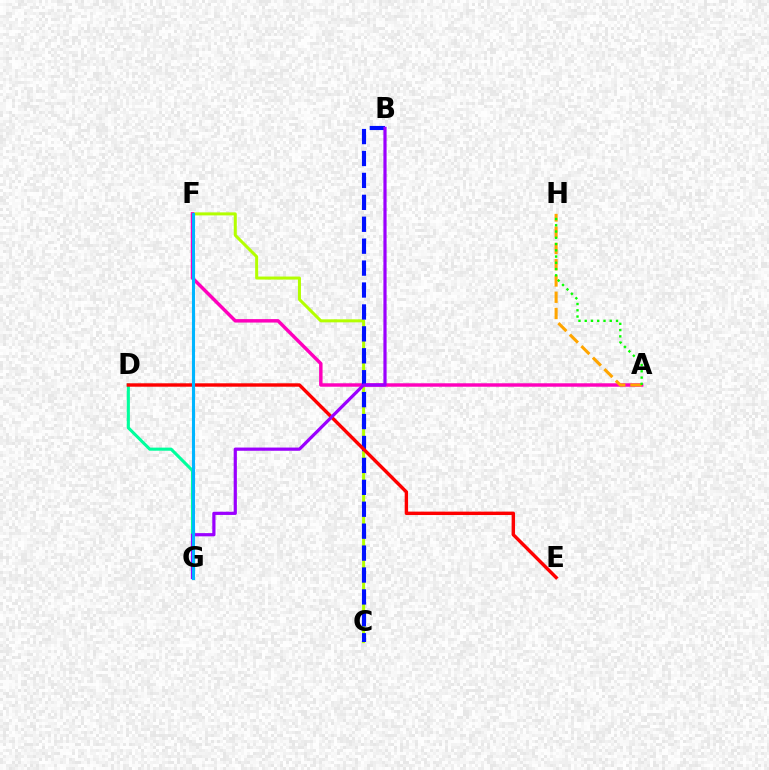{('C', 'F'): [{'color': '#b3ff00', 'line_style': 'solid', 'thickness': 2.17}], ('A', 'F'): [{'color': '#ff00bd', 'line_style': 'solid', 'thickness': 2.48}], ('B', 'C'): [{'color': '#0010ff', 'line_style': 'dashed', 'thickness': 2.98}], ('A', 'H'): [{'color': '#ffa500', 'line_style': 'dashed', 'thickness': 2.21}, {'color': '#08ff00', 'line_style': 'dotted', 'thickness': 1.7}], ('D', 'G'): [{'color': '#00ff9d', 'line_style': 'solid', 'thickness': 2.22}], ('D', 'E'): [{'color': '#ff0000', 'line_style': 'solid', 'thickness': 2.45}], ('B', 'G'): [{'color': '#9b00ff', 'line_style': 'solid', 'thickness': 2.31}], ('F', 'G'): [{'color': '#00b5ff', 'line_style': 'solid', 'thickness': 2.24}]}